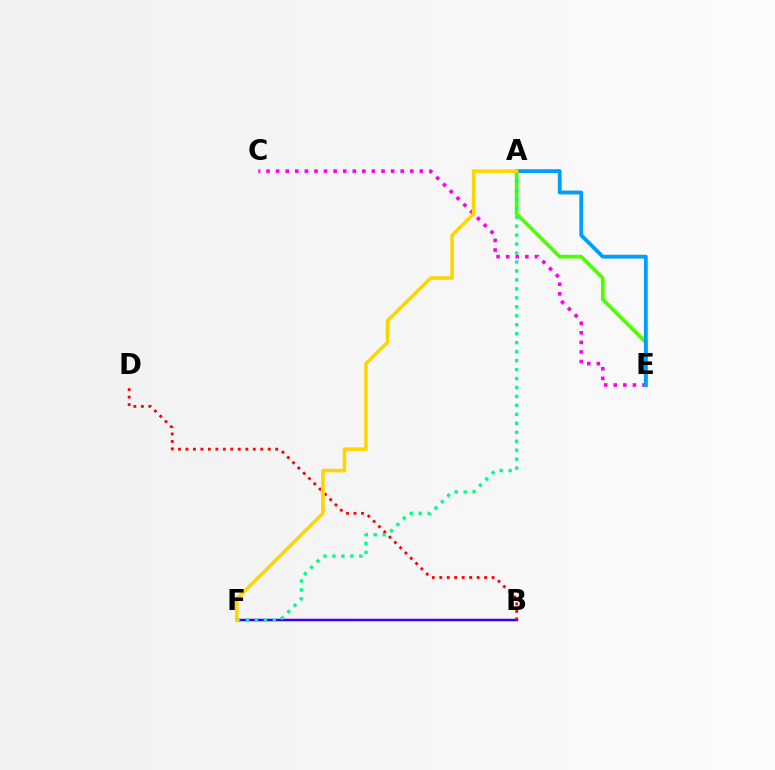{('A', 'E'): [{'color': '#4fff00', 'line_style': 'solid', 'thickness': 2.7}, {'color': '#009eff', 'line_style': 'solid', 'thickness': 2.75}], ('C', 'E'): [{'color': '#ff00ed', 'line_style': 'dotted', 'thickness': 2.6}], ('B', 'F'): [{'color': '#3700ff', 'line_style': 'solid', 'thickness': 1.79}], ('B', 'D'): [{'color': '#ff0000', 'line_style': 'dotted', 'thickness': 2.03}], ('A', 'F'): [{'color': '#00ff86', 'line_style': 'dotted', 'thickness': 2.44}, {'color': '#ffd500', 'line_style': 'solid', 'thickness': 2.56}]}